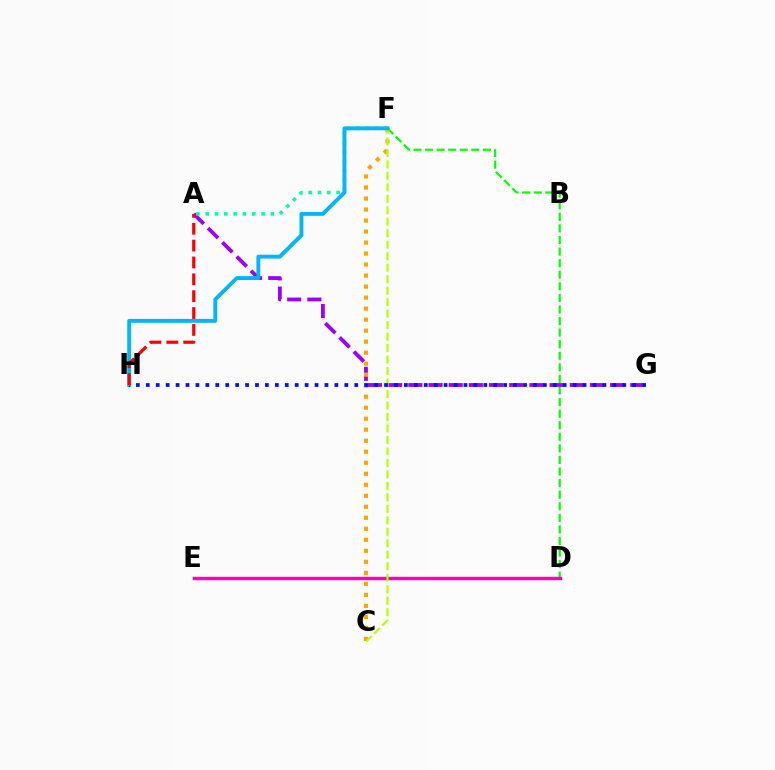{('D', 'F'): [{'color': '#08ff00', 'line_style': 'dashed', 'thickness': 1.57}], ('A', 'G'): [{'color': '#9b00ff', 'line_style': 'dashed', 'thickness': 2.74}], ('D', 'E'): [{'color': '#ff00bd', 'line_style': 'solid', 'thickness': 2.49}], ('C', 'F'): [{'color': '#ffa500', 'line_style': 'dotted', 'thickness': 2.99}, {'color': '#b3ff00', 'line_style': 'dashed', 'thickness': 1.56}], ('A', 'F'): [{'color': '#00ff9d', 'line_style': 'dotted', 'thickness': 2.53}], ('F', 'H'): [{'color': '#00b5ff', 'line_style': 'solid', 'thickness': 2.79}], ('G', 'H'): [{'color': '#0010ff', 'line_style': 'dotted', 'thickness': 2.7}], ('A', 'H'): [{'color': '#ff0000', 'line_style': 'dashed', 'thickness': 2.29}]}